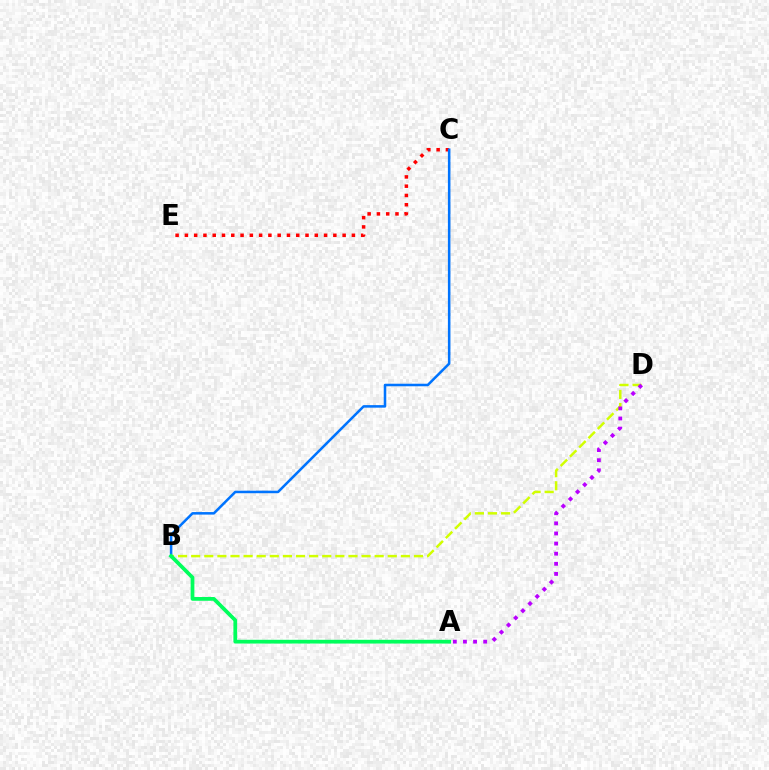{('B', 'D'): [{'color': '#d1ff00', 'line_style': 'dashed', 'thickness': 1.78}], ('C', 'E'): [{'color': '#ff0000', 'line_style': 'dotted', 'thickness': 2.52}], ('A', 'D'): [{'color': '#b900ff', 'line_style': 'dotted', 'thickness': 2.75}], ('B', 'C'): [{'color': '#0074ff', 'line_style': 'solid', 'thickness': 1.83}], ('A', 'B'): [{'color': '#00ff5c', 'line_style': 'solid', 'thickness': 2.7}]}